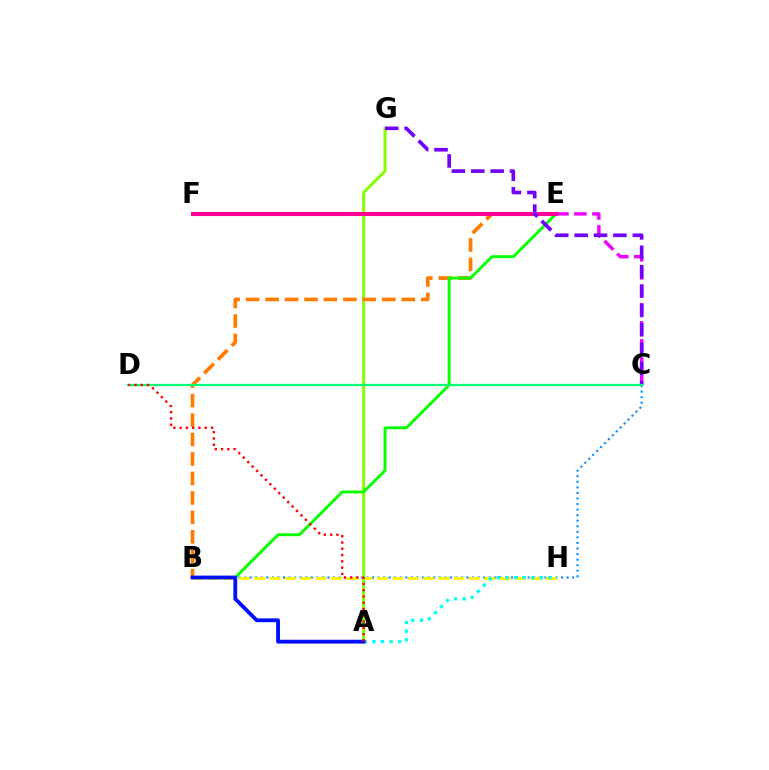{('B', 'C'): [{'color': '#008cff', 'line_style': 'dotted', 'thickness': 1.51}], ('B', 'H'): [{'color': '#fcf500', 'line_style': 'dashed', 'thickness': 2.08}], ('A', 'G'): [{'color': '#84ff00', 'line_style': 'solid', 'thickness': 2.16}], ('B', 'E'): [{'color': '#ff7c00', 'line_style': 'dashed', 'thickness': 2.64}, {'color': '#08ff00', 'line_style': 'solid', 'thickness': 2.09}], ('C', 'E'): [{'color': '#ee00ff', 'line_style': 'dashed', 'thickness': 2.45}], ('E', 'F'): [{'color': '#ff0094', 'line_style': 'solid', 'thickness': 2.94}], ('C', 'G'): [{'color': '#7200ff', 'line_style': 'dashed', 'thickness': 2.63}], ('A', 'H'): [{'color': '#00fff6', 'line_style': 'dotted', 'thickness': 2.34}], ('C', 'D'): [{'color': '#00ff74', 'line_style': 'solid', 'thickness': 1.61}], ('A', 'B'): [{'color': '#0010ff', 'line_style': 'solid', 'thickness': 2.75}], ('A', 'D'): [{'color': '#ff0000', 'line_style': 'dotted', 'thickness': 1.71}]}